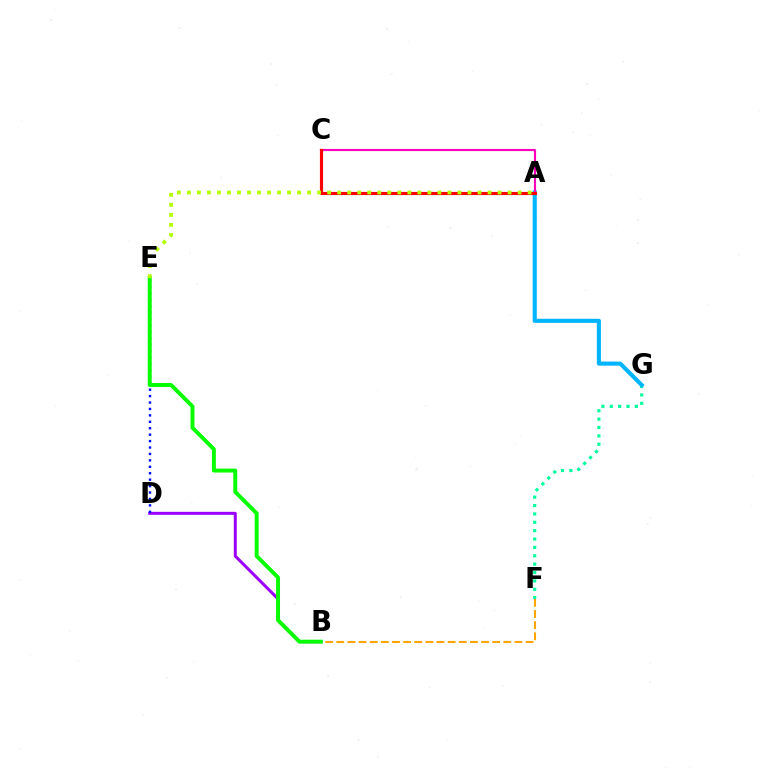{('F', 'G'): [{'color': '#00ff9d', 'line_style': 'dotted', 'thickness': 2.27}], ('B', 'D'): [{'color': '#9b00ff', 'line_style': 'solid', 'thickness': 2.16}], ('A', 'G'): [{'color': '#00b5ff', 'line_style': 'solid', 'thickness': 2.96}], ('A', 'C'): [{'color': '#ff00bd', 'line_style': 'solid', 'thickness': 1.54}, {'color': '#ff0000', 'line_style': 'solid', 'thickness': 2.27}], ('B', 'F'): [{'color': '#ffa500', 'line_style': 'dashed', 'thickness': 1.51}], ('D', 'E'): [{'color': '#0010ff', 'line_style': 'dotted', 'thickness': 1.75}], ('B', 'E'): [{'color': '#08ff00', 'line_style': 'solid', 'thickness': 2.83}], ('A', 'E'): [{'color': '#b3ff00', 'line_style': 'dotted', 'thickness': 2.72}]}